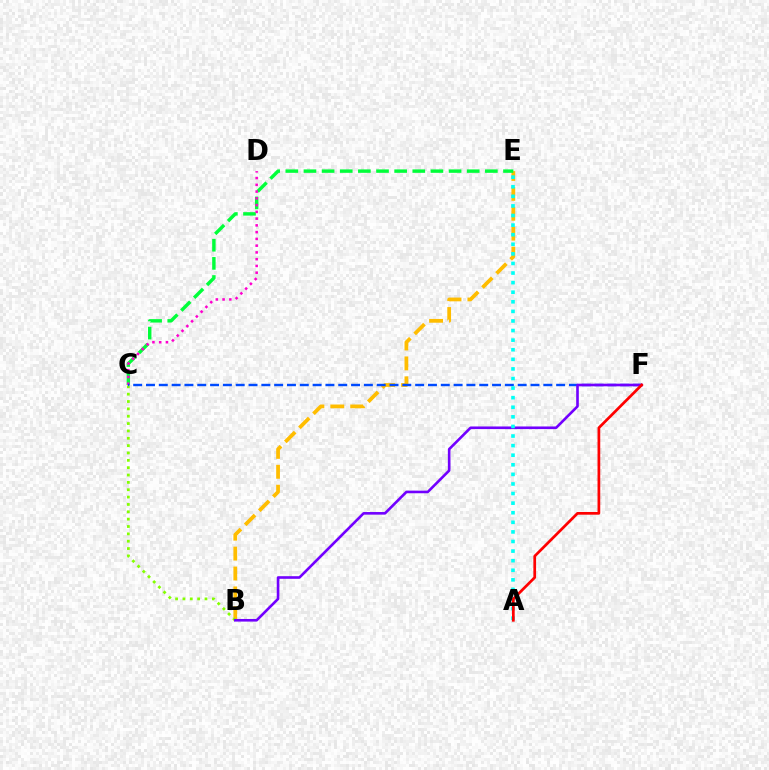{('B', 'E'): [{'color': '#ffbd00', 'line_style': 'dashed', 'thickness': 2.7}], ('C', 'E'): [{'color': '#00ff39', 'line_style': 'dashed', 'thickness': 2.46}], ('C', 'D'): [{'color': '#ff00cf', 'line_style': 'dotted', 'thickness': 1.84}], ('B', 'C'): [{'color': '#84ff00', 'line_style': 'dotted', 'thickness': 2.0}], ('C', 'F'): [{'color': '#004bff', 'line_style': 'dashed', 'thickness': 1.74}], ('B', 'F'): [{'color': '#7200ff', 'line_style': 'solid', 'thickness': 1.89}], ('A', 'E'): [{'color': '#00fff6', 'line_style': 'dotted', 'thickness': 2.6}], ('A', 'F'): [{'color': '#ff0000', 'line_style': 'solid', 'thickness': 1.96}]}